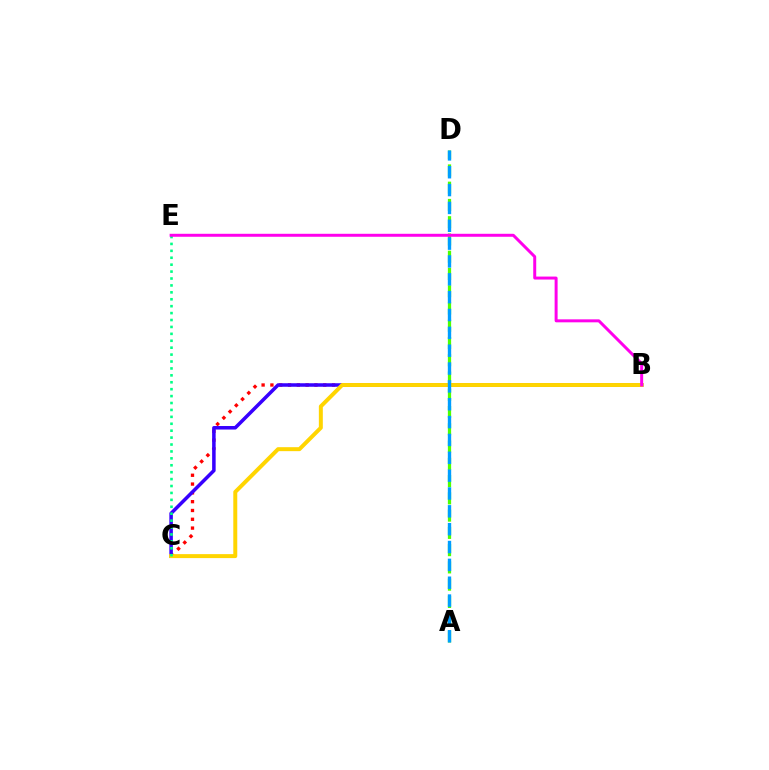{('B', 'C'): [{'color': '#ff0000', 'line_style': 'dotted', 'thickness': 2.39}, {'color': '#3700ff', 'line_style': 'solid', 'thickness': 2.53}, {'color': '#ffd500', 'line_style': 'solid', 'thickness': 2.86}], ('A', 'D'): [{'color': '#4fff00', 'line_style': 'dashed', 'thickness': 2.35}, {'color': '#009eff', 'line_style': 'dashed', 'thickness': 2.42}], ('C', 'E'): [{'color': '#00ff86', 'line_style': 'dotted', 'thickness': 1.88}], ('B', 'E'): [{'color': '#ff00ed', 'line_style': 'solid', 'thickness': 2.15}]}